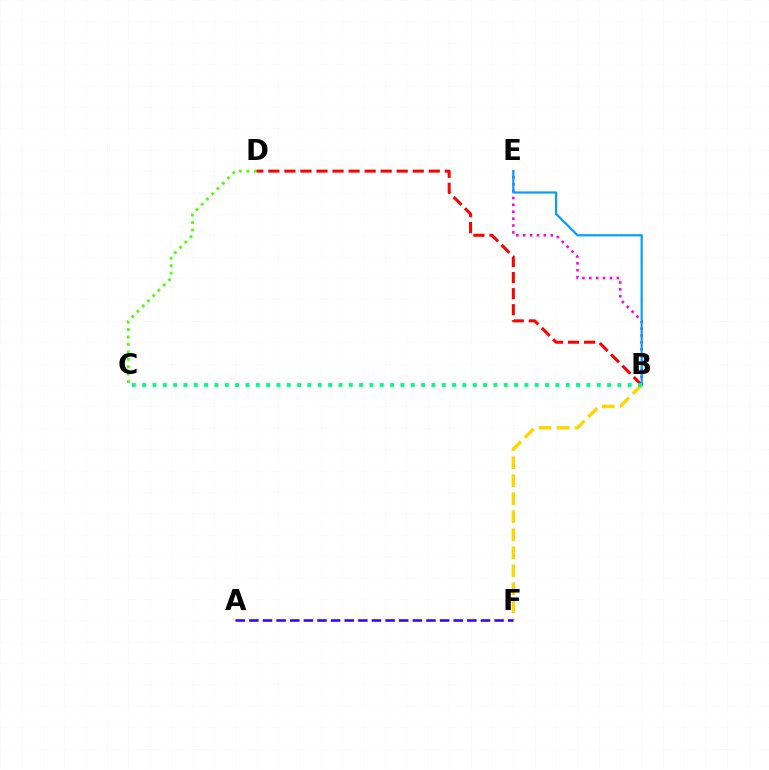{('C', 'D'): [{'color': '#4fff00', 'line_style': 'dotted', 'thickness': 2.02}], ('B', 'D'): [{'color': '#ff0000', 'line_style': 'dashed', 'thickness': 2.18}], ('B', 'E'): [{'color': '#ff00ed', 'line_style': 'dotted', 'thickness': 1.87}, {'color': '#009eff', 'line_style': 'solid', 'thickness': 1.57}], ('B', 'F'): [{'color': '#ffd500', 'line_style': 'dashed', 'thickness': 2.45}], ('A', 'F'): [{'color': '#3700ff', 'line_style': 'dashed', 'thickness': 1.85}], ('B', 'C'): [{'color': '#00ff86', 'line_style': 'dotted', 'thickness': 2.81}]}